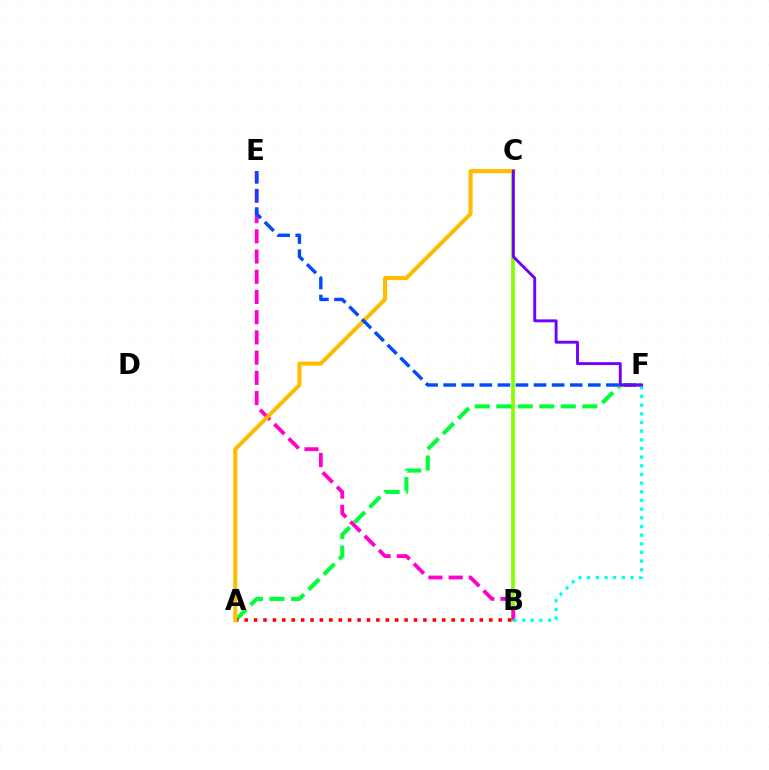{('B', 'C'): [{'color': '#84ff00', 'line_style': 'solid', 'thickness': 2.68}], ('B', 'E'): [{'color': '#ff00cf', 'line_style': 'dashed', 'thickness': 2.75}], ('B', 'F'): [{'color': '#00fff6', 'line_style': 'dotted', 'thickness': 2.35}], ('A', 'F'): [{'color': '#00ff39', 'line_style': 'dashed', 'thickness': 2.92}], ('A', 'B'): [{'color': '#ff0000', 'line_style': 'dotted', 'thickness': 2.56}], ('A', 'C'): [{'color': '#ffbd00', 'line_style': 'solid', 'thickness': 2.95}], ('E', 'F'): [{'color': '#004bff', 'line_style': 'dashed', 'thickness': 2.46}], ('C', 'F'): [{'color': '#7200ff', 'line_style': 'solid', 'thickness': 2.1}]}